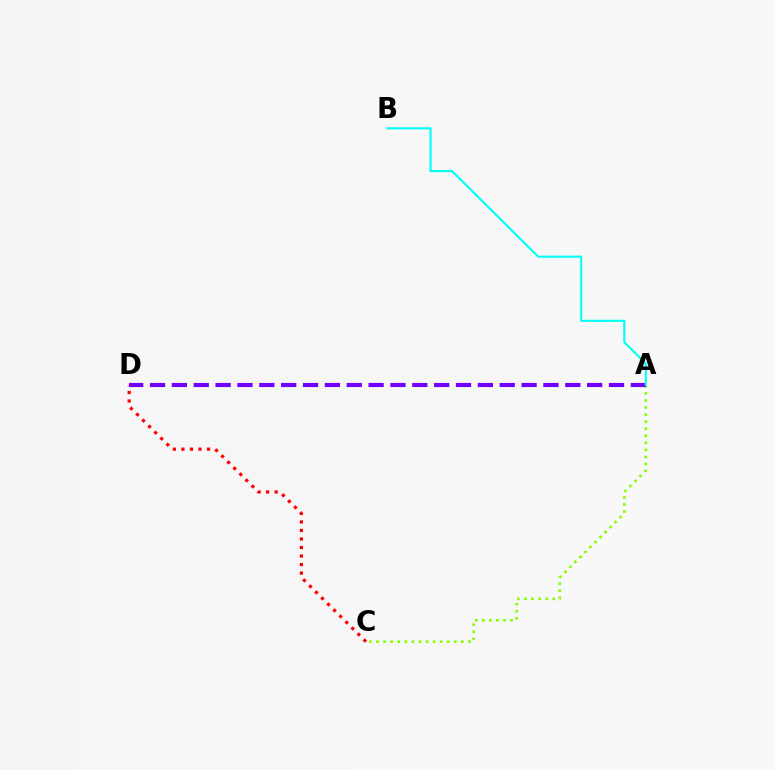{('A', 'C'): [{'color': '#84ff00', 'line_style': 'dotted', 'thickness': 1.92}], ('A', 'D'): [{'color': '#7200ff', 'line_style': 'dashed', 'thickness': 2.97}], ('A', 'B'): [{'color': '#00fff6', 'line_style': 'solid', 'thickness': 1.53}], ('C', 'D'): [{'color': '#ff0000', 'line_style': 'dotted', 'thickness': 2.32}]}